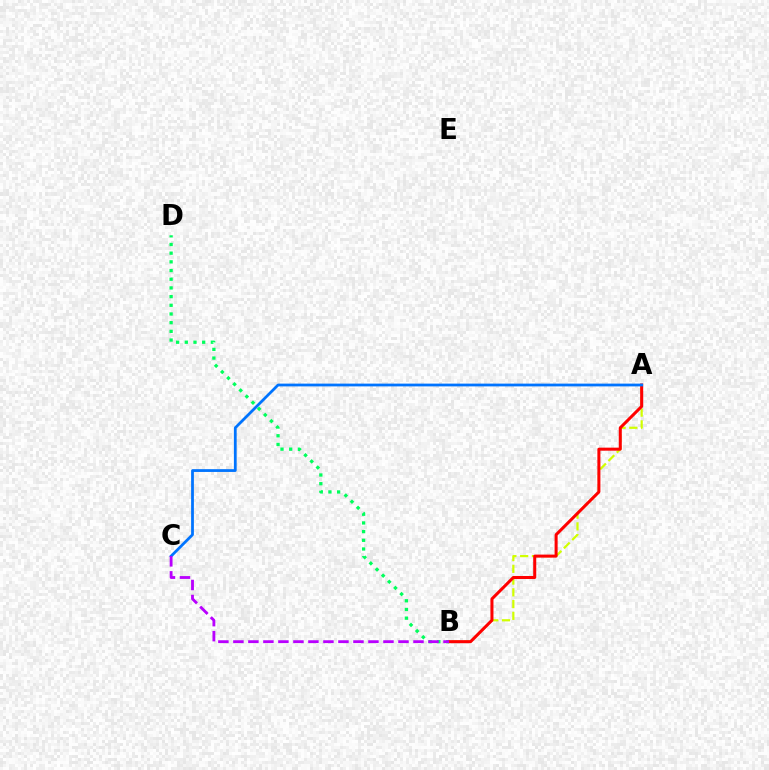{('B', 'D'): [{'color': '#00ff5c', 'line_style': 'dotted', 'thickness': 2.36}], ('A', 'B'): [{'color': '#d1ff00', 'line_style': 'dashed', 'thickness': 1.6}, {'color': '#ff0000', 'line_style': 'solid', 'thickness': 2.18}], ('A', 'C'): [{'color': '#0074ff', 'line_style': 'solid', 'thickness': 2.0}], ('B', 'C'): [{'color': '#b900ff', 'line_style': 'dashed', 'thickness': 2.04}]}